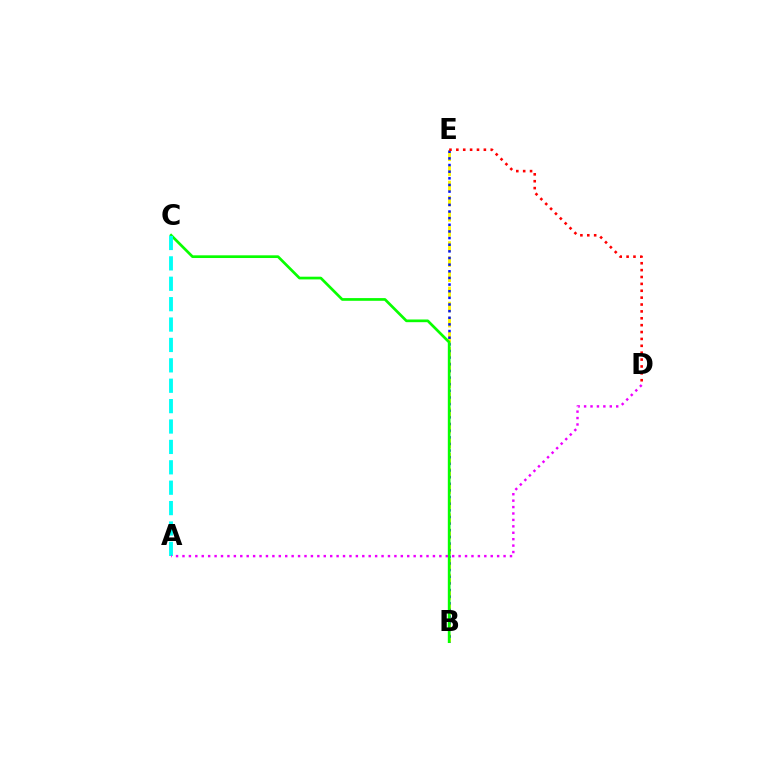{('B', 'E'): [{'color': '#fcf500', 'line_style': 'dashed', 'thickness': 2.05}, {'color': '#0010ff', 'line_style': 'dotted', 'thickness': 1.8}], ('D', 'E'): [{'color': '#ff0000', 'line_style': 'dotted', 'thickness': 1.87}], ('B', 'C'): [{'color': '#08ff00', 'line_style': 'solid', 'thickness': 1.95}], ('A', 'C'): [{'color': '#00fff6', 'line_style': 'dashed', 'thickness': 2.77}], ('A', 'D'): [{'color': '#ee00ff', 'line_style': 'dotted', 'thickness': 1.74}]}